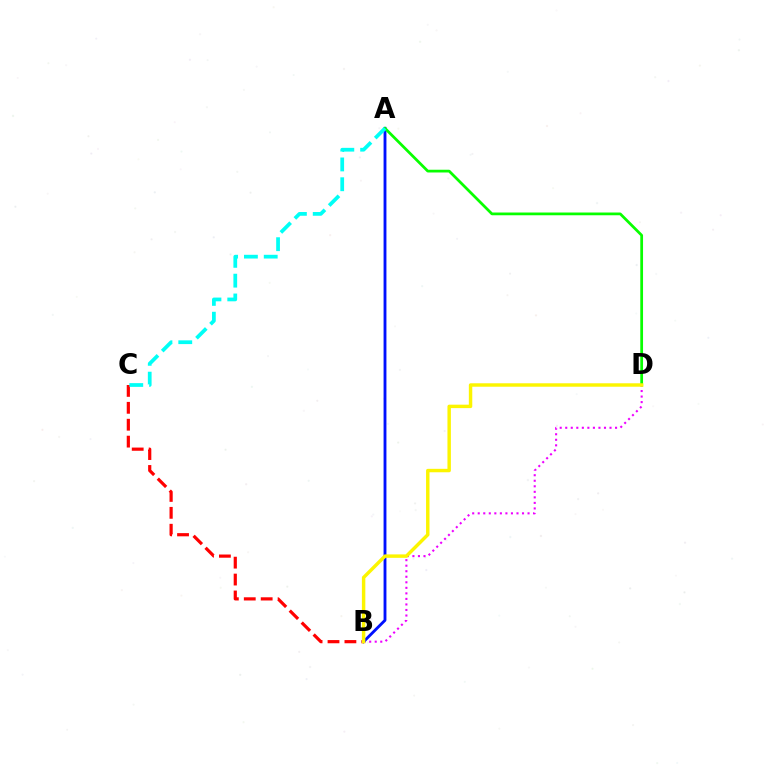{('B', 'D'): [{'color': '#ee00ff', 'line_style': 'dotted', 'thickness': 1.5}, {'color': '#fcf500', 'line_style': 'solid', 'thickness': 2.47}], ('B', 'C'): [{'color': '#ff0000', 'line_style': 'dashed', 'thickness': 2.3}], ('A', 'B'): [{'color': '#0010ff', 'line_style': 'solid', 'thickness': 2.06}], ('A', 'D'): [{'color': '#08ff00', 'line_style': 'solid', 'thickness': 1.98}], ('A', 'C'): [{'color': '#00fff6', 'line_style': 'dashed', 'thickness': 2.69}]}